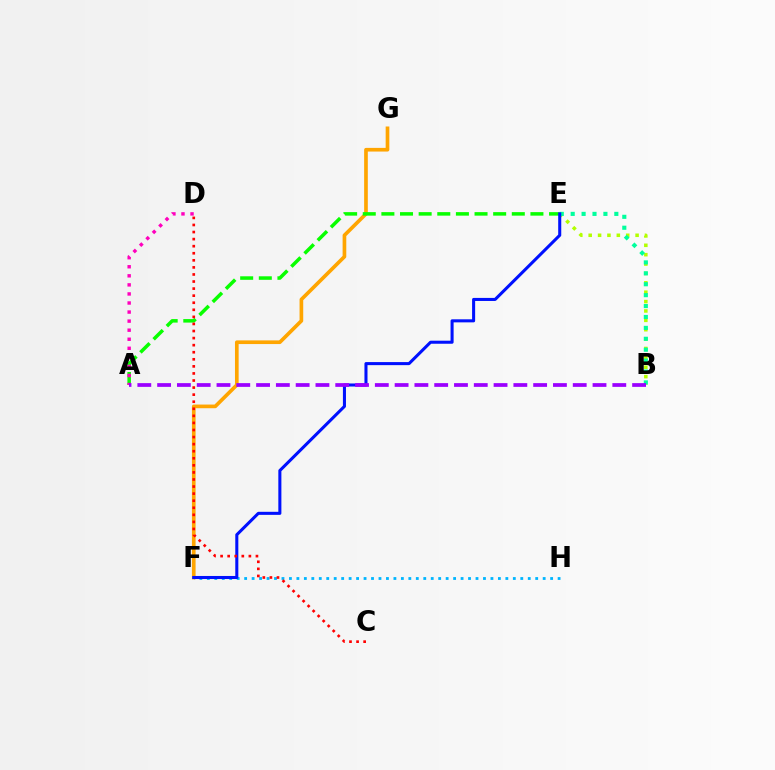{('B', 'E'): [{'color': '#b3ff00', 'line_style': 'dotted', 'thickness': 2.55}, {'color': '#00ff9d', 'line_style': 'dotted', 'thickness': 2.96}], ('F', 'H'): [{'color': '#00b5ff', 'line_style': 'dotted', 'thickness': 2.03}], ('F', 'G'): [{'color': '#ffa500', 'line_style': 'solid', 'thickness': 2.64}], ('A', 'E'): [{'color': '#08ff00', 'line_style': 'dashed', 'thickness': 2.53}], ('E', 'F'): [{'color': '#0010ff', 'line_style': 'solid', 'thickness': 2.2}], ('A', 'D'): [{'color': '#ff00bd', 'line_style': 'dotted', 'thickness': 2.46}], ('C', 'D'): [{'color': '#ff0000', 'line_style': 'dotted', 'thickness': 1.92}], ('A', 'B'): [{'color': '#9b00ff', 'line_style': 'dashed', 'thickness': 2.69}]}